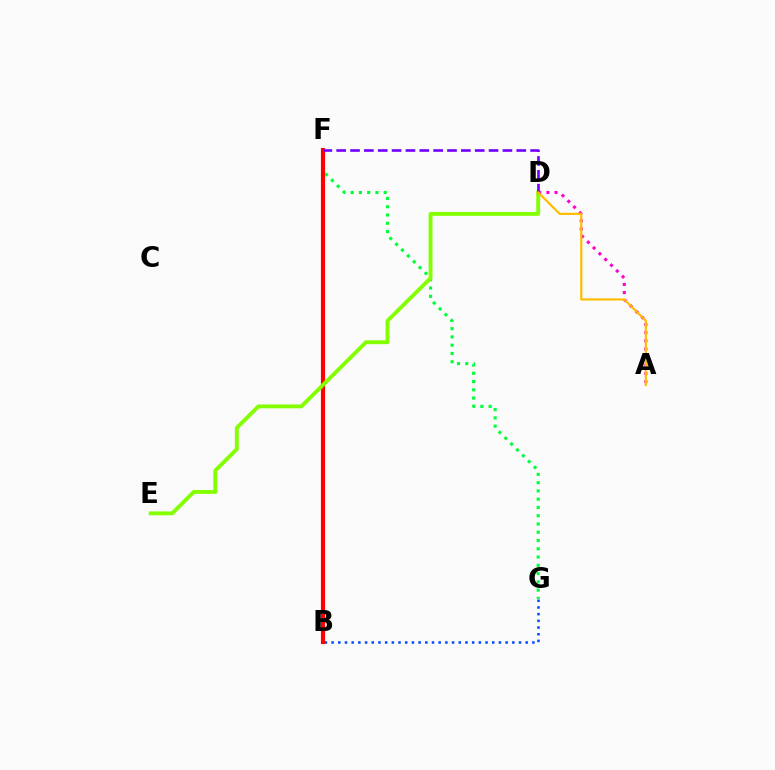{('A', 'D'): [{'color': '#ff00cf', 'line_style': 'dotted', 'thickness': 2.22}, {'color': '#ffbd00', 'line_style': 'solid', 'thickness': 1.57}], ('F', 'G'): [{'color': '#00ff39', 'line_style': 'dotted', 'thickness': 2.25}], ('B', 'G'): [{'color': '#004bff', 'line_style': 'dotted', 'thickness': 1.82}], ('B', 'F'): [{'color': '#00fff6', 'line_style': 'dotted', 'thickness': 2.15}, {'color': '#ff0000', 'line_style': 'solid', 'thickness': 3.0}], ('D', 'E'): [{'color': '#84ff00', 'line_style': 'solid', 'thickness': 2.79}], ('D', 'F'): [{'color': '#7200ff', 'line_style': 'dashed', 'thickness': 1.88}]}